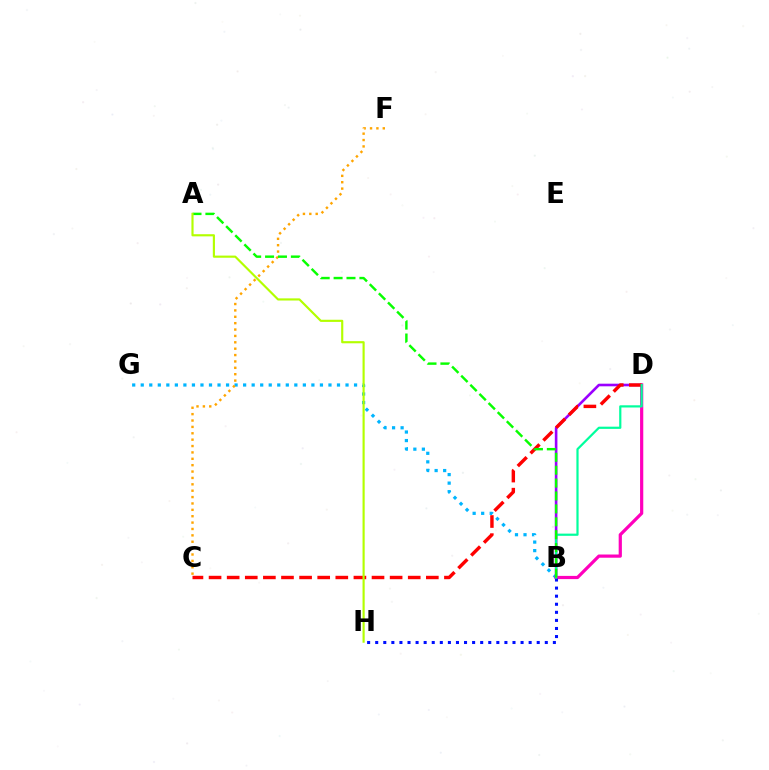{('B', 'G'): [{'color': '#00b5ff', 'line_style': 'dotted', 'thickness': 2.32}], ('B', 'D'): [{'color': '#9b00ff', 'line_style': 'solid', 'thickness': 1.88}, {'color': '#ff00bd', 'line_style': 'solid', 'thickness': 2.31}, {'color': '#00ff9d', 'line_style': 'solid', 'thickness': 1.59}], ('C', 'D'): [{'color': '#ff0000', 'line_style': 'dashed', 'thickness': 2.46}], ('B', 'H'): [{'color': '#0010ff', 'line_style': 'dotted', 'thickness': 2.19}], ('C', 'F'): [{'color': '#ffa500', 'line_style': 'dotted', 'thickness': 1.73}], ('A', 'B'): [{'color': '#08ff00', 'line_style': 'dashed', 'thickness': 1.75}], ('A', 'H'): [{'color': '#b3ff00', 'line_style': 'solid', 'thickness': 1.55}]}